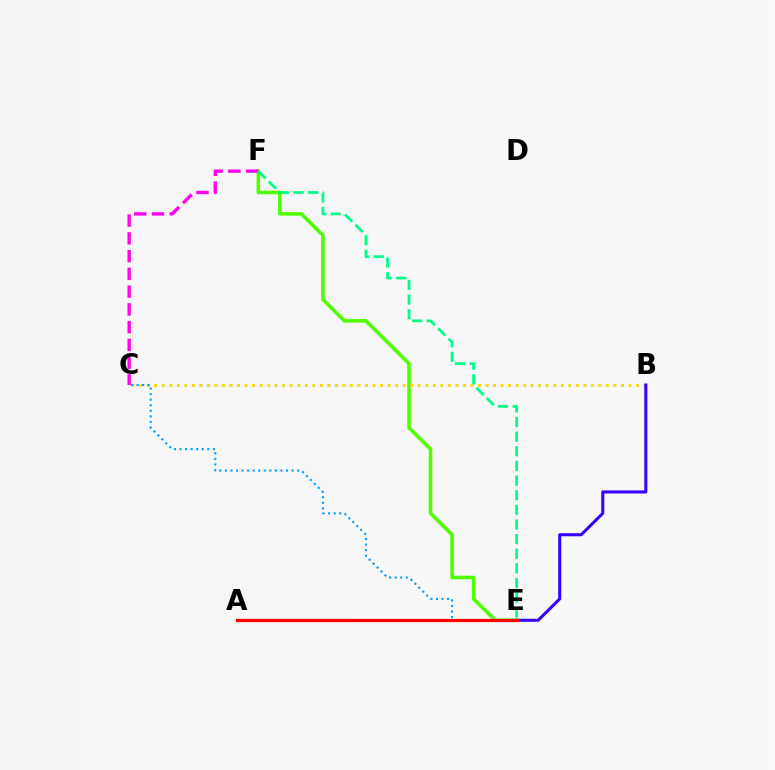{('E', 'F'): [{'color': '#4fff00', 'line_style': 'solid', 'thickness': 2.57}, {'color': '#00ff86', 'line_style': 'dashed', 'thickness': 1.99}], ('B', 'C'): [{'color': '#ffd500', 'line_style': 'dotted', 'thickness': 2.05}], ('C', 'E'): [{'color': '#009eff', 'line_style': 'dotted', 'thickness': 1.51}], ('C', 'F'): [{'color': '#ff00ed', 'line_style': 'dashed', 'thickness': 2.41}], ('B', 'E'): [{'color': '#3700ff', 'line_style': 'solid', 'thickness': 2.2}], ('A', 'E'): [{'color': '#ff0000', 'line_style': 'solid', 'thickness': 2.31}]}